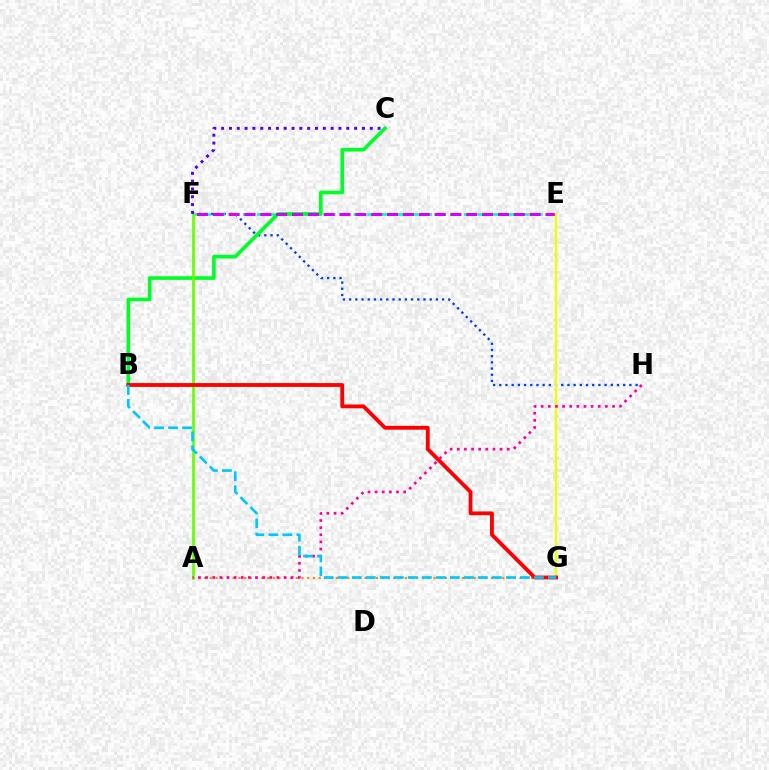{('F', 'H'): [{'color': '#003fff', 'line_style': 'dotted', 'thickness': 1.68}], ('E', 'F'): [{'color': '#00ffaf', 'line_style': 'dashed', 'thickness': 1.88}, {'color': '#d600ff', 'line_style': 'dashed', 'thickness': 2.15}], ('B', 'C'): [{'color': '#00ff27', 'line_style': 'solid', 'thickness': 2.62}], ('A', 'G'): [{'color': '#ff8800', 'line_style': 'dotted', 'thickness': 1.56}], ('E', 'G'): [{'color': '#eeff00', 'line_style': 'solid', 'thickness': 1.66}], ('A', 'F'): [{'color': '#66ff00', 'line_style': 'solid', 'thickness': 1.92}], ('C', 'F'): [{'color': '#4f00ff', 'line_style': 'dotted', 'thickness': 2.13}], ('B', 'G'): [{'color': '#ff0000', 'line_style': 'solid', 'thickness': 2.76}, {'color': '#00c7ff', 'line_style': 'dashed', 'thickness': 1.9}], ('A', 'H'): [{'color': '#ff00a0', 'line_style': 'dotted', 'thickness': 1.94}]}